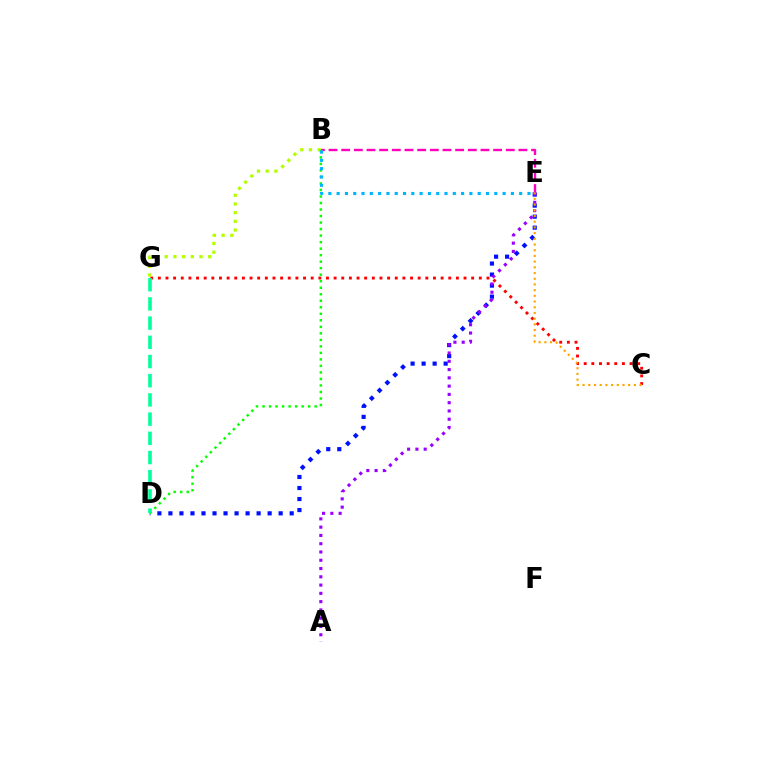{('D', 'E'): [{'color': '#0010ff', 'line_style': 'dotted', 'thickness': 3.0}], ('B', 'E'): [{'color': '#ff00bd', 'line_style': 'dashed', 'thickness': 1.72}, {'color': '#00b5ff', 'line_style': 'dotted', 'thickness': 2.25}], ('C', 'G'): [{'color': '#ff0000', 'line_style': 'dotted', 'thickness': 2.08}], ('A', 'E'): [{'color': '#9b00ff', 'line_style': 'dotted', 'thickness': 2.25}], ('B', 'G'): [{'color': '#b3ff00', 'line_style': 'dotted', 'thickness': 2.36}], ('C', 'E'): [{'color': '#ffa500', 'line_style': 'dotted', 'thickness': 1.55}], ('B', 'D'): [{'color': '#08ff00', 'line_style': 'dotted', 'thickness': 1.77}], ('D', 'G'): [{'color': '#00ff9d', 'line_style': 'dashed', 'thickness': 2.61}]}